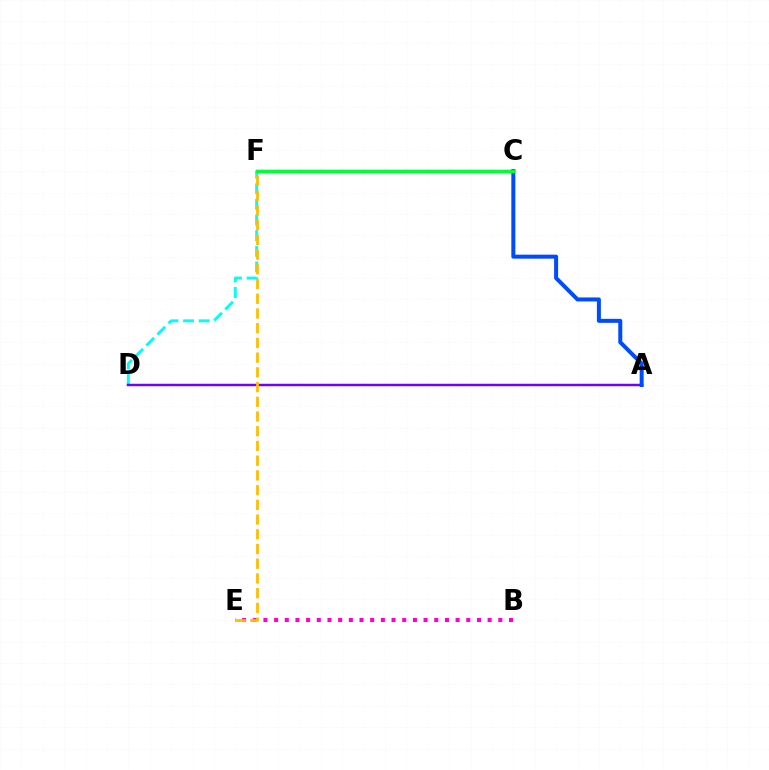{('D', 'F'): [{'color': '#00fff6', 'line_style': 'dashed', 'thickness': 2.12}], ('B', 'E'): [{'color': '#ff00cf', 'line_style': 'dotted', 'thickness': 2.9}], ('C', 'F'): [{'color': '#84ff00', 'line_style': 'solid', 'thickness': 2.47}, {'color': '#ff0000', 'line_style': 'solid', 'thickness': 2.22}, {'color': '#00ff39', 'line_style': 'solid', 'thickness': 2.42}], ('A', 'D'): [{'color': '#7200ff', 'line_style': 'solid', 'thickness': 1.76}], ('A', 'C'): [{'color': '#004bff', 'line_style': 'solid', 'thickness': 2.88}], ('E', 'F'): [{'color': '#ffbd00', 'line_style': 'dashed', 'thickness': 2.0}]}